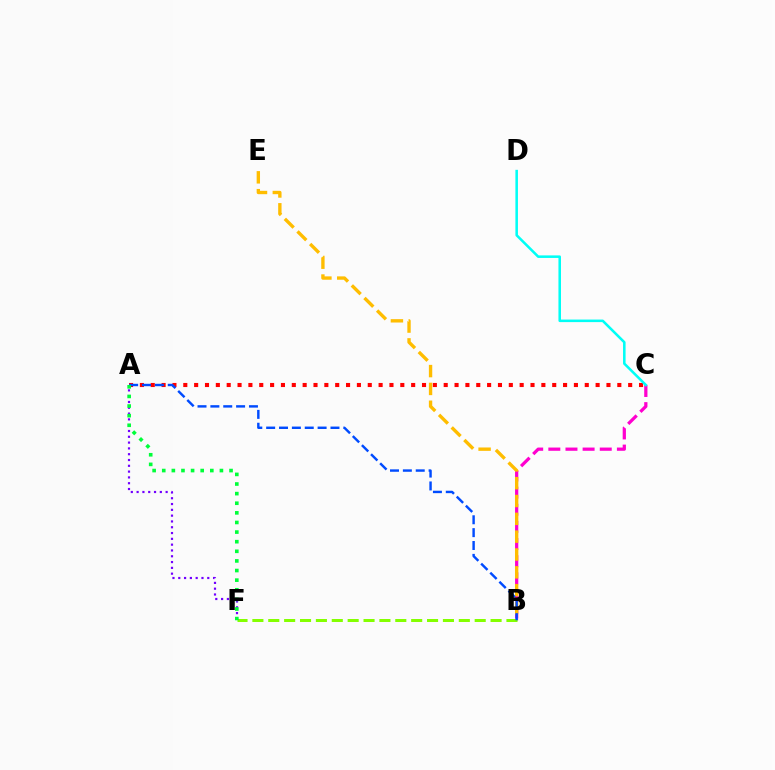{('A', 'C'): [{'color': '#ff0000', 'line_style': 'dotted', 'thickness': 2.95}], ('B', 'C'): [{'color': '#ff00cf', 'line_style': 'dashed', 'thickness': 2.33}], ('B', 'E'): [{'color': '#ffbd00', 'line_style': 'dashed', 'thickness': 2.42}], ('B', 'F'): [{'color': '#84ff00', 'line_style': 'dashed', 'thickness': 2.16}], ('C', 'D'): [{'color': '#00fff6', 'line_style': 'solid', 'thickness': 1.83}], ('A', 'F'): [{'color': '#7200ff', 'line_style': 'dotted', 'thickness': 1.58}, {'color': '#00ff39', 'line_style': 'dotted', 'thickness': 2.61}], ('A', 'B'): [{'color': '#004bff', 'line_style': 'dashed', 'thickness': 1.75}]}